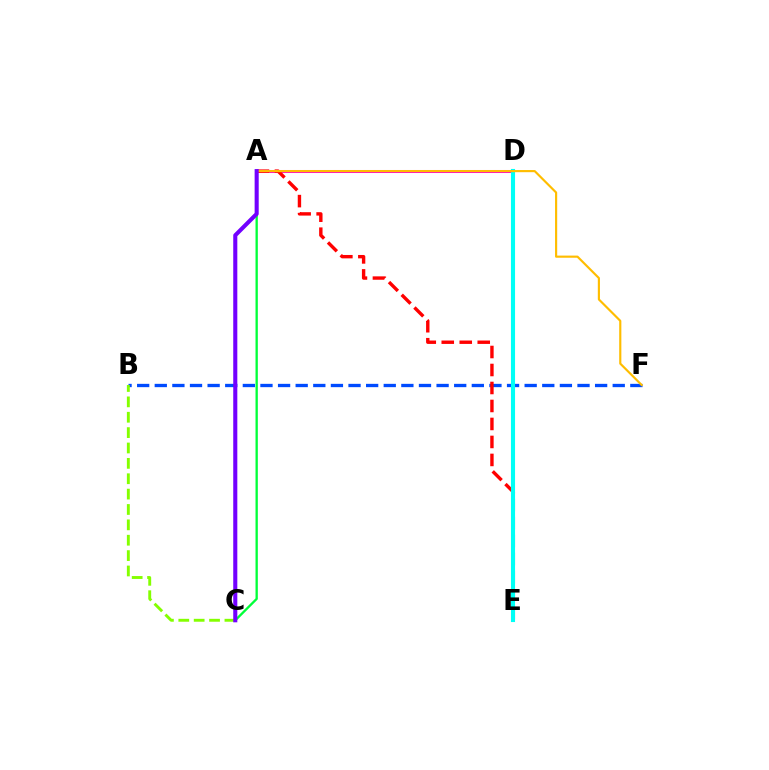{('B', 'F'): [{'color': '#004bff', 'line_style': 'dashed', 'thickness': 2.39}], ('A', 'C'): [{'color': '#00ff39', 'line_style': 'solid', 'thickness': 1.67}, {'color': '#7200ff', 'line_style': 'solid', 'thickness': 2.94}], ('B', 'C'): [{'color': '#84ff00', 'line_style': 'dashed', 'thickness': 2.09}], ('A', 'D'): [{'color': '#ff00cf', 'line_style': 'solid', 'thickness': 2.18}], ('A', 'E'): [{'color': '#ff0000', 'line_style': 'dashed', 'thickness': 2.44}], ('D', 'E'): [{'color': '#00fff6', 'line_style': 'solid', 'thickness': 2.95}], ('A', 'F'): [{'color': '#ffbd00', 'line_style': 'solid', 'thickness': 1.55}]}